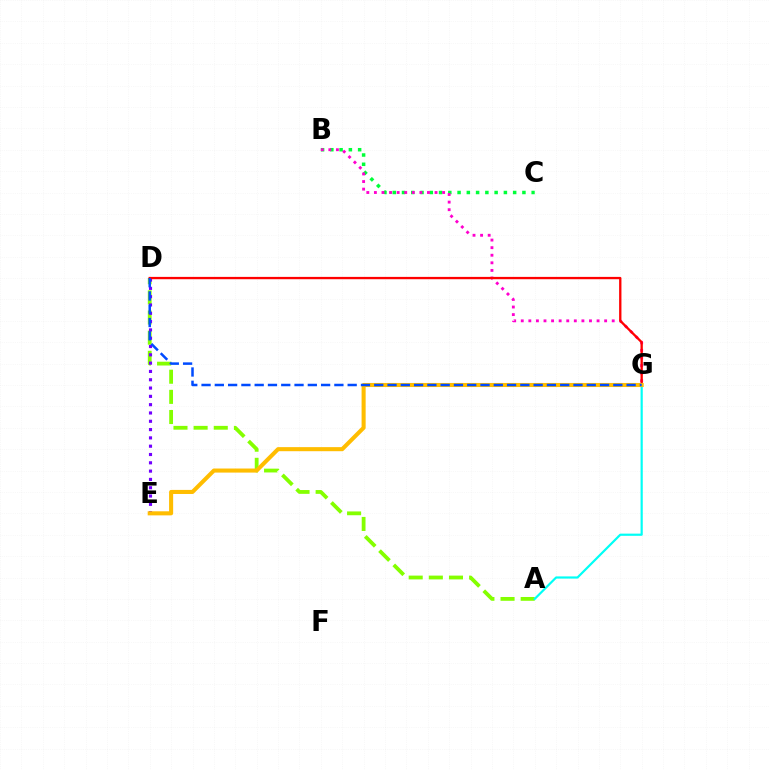{('A', 'D'): [{'color': '#84ff00', 'line_style': 'dashed', 'thickness': 2.74}], ('D', 'E'): [{'color': '#7200ff', 'line_style': 'dotted', 'thickness': 2.26}], ('B', 'C'): [{'color': '#00ff39', 'line_style': 'dotted', 'thickness': 2.52}], ('A', 'G'): [{'color': '#00fff6', 'line_style': 'solid', 'thickness': 1.58}], ('B', 'G'): [{'color': '#ff00cf', 'line_style': 'dotted', 'thickness': 2.06}], ('D', 'G'): [{'color': '#ff0000', 'line_style': 'solid', 'thickness': 1.67}, {'color': '#004bff', 'line_style': 'dashed', 'thickness': 1.8}], ('E', 'G'): [{'color': '#ffbd00', 'line_style': 'solid', 'thickness': 2.93}]}